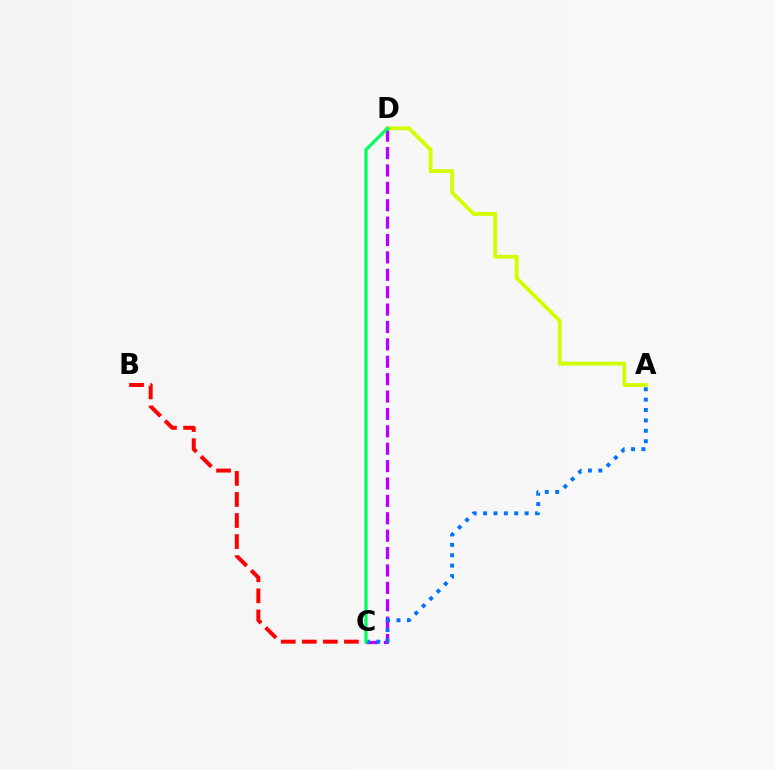{('B', 'C'): [{'color': '#ff0000', 'line_style': 'dashed', 'thickness': 2.86}], ('C', 'D'): [{'color': '#b900ff', 'line_style': 'dashed', 'thickness': 2.36}, {'color': '#00ff5c', 'line_style': 'solid', 'thickness': 2.29}], ('A', 'D'): [{'color': '#d1ff00', 'line_style': 'solid', 'thickness': 2.77}], ('A', 'C'): [{'color': '#0074ff', 'line_style': 'dotted', 'thickness': 2.82}]}